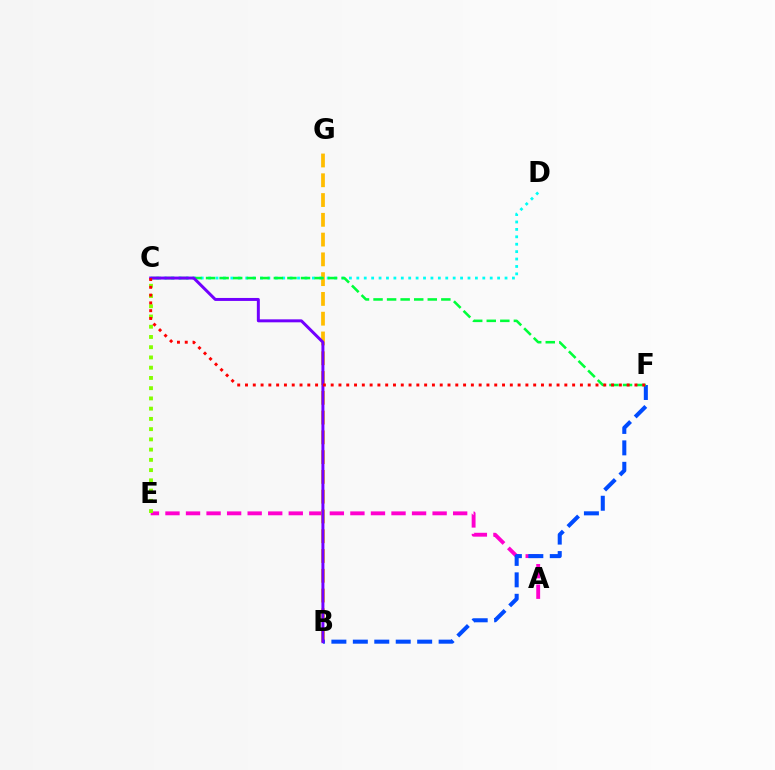{('A', 'E'): [{'color': '#ff00cf', 'line_style': 'dashed', 'thickness': 2.79}], ('B', 'G'): [{'color': '#ffbd00', 'line_style': 'dashed', 'thickness': 2.69}], ('B', 'F'): [{'color': '#004bff', 'line_style': 'dashed', 'thickness': 2.91}], ('C', 'E'): [{'color': '#84ff00', 'line_style': 'dotted', 'thickness': 2.78}], ('C', 'D'): [{'color': '#00fff6', 'line_style': 'dotted', 'thickness': 2.01}], ('C', 'F'): [{'color': '#00ff39', 'line_style': 'dashed', 'thickness': 1.84}, {'color': '#ff0000', 'line_style': 'dotted', 'thickness': 2.12}], ('B', 'C'): [{'color': '#7200ff', 'line_style': 'solid', 'thickness': 2.14}]}